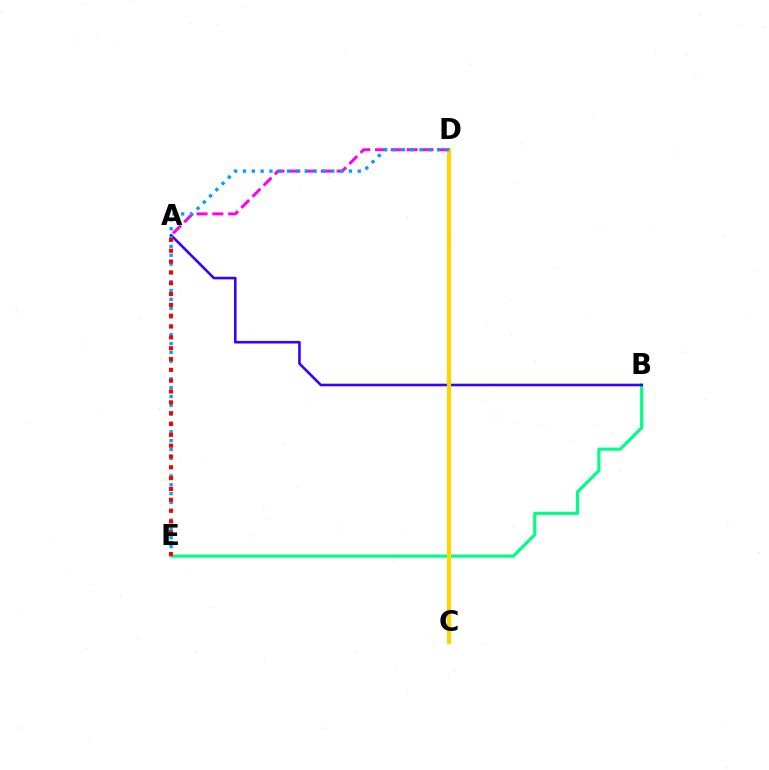{('C', 'D'): [{'color': '#4fff00', 'line_style': 'dashed', 'thickness': 2.74}, {'color': '#ffd500', 'line_style': 'solid', 'thickness': 2.99}], ('B', 'E'): [{'color': '#00ff86', 'line_style': 'solid', 'thickness': 2.28}], ('A', 'B'): [{'color': '#3700ff', 'line_style': 'solid', 'thickness': 1.87}], ('A', 'D'): [{'color': '#ff00ed', 'line_style': 'dashed', 'thickness': 2.14}], ('D', 'E'): [{'color': '#009eff', 'line_style': 'dotted', 'thickness': 2.4}], ('A', 'E'): [{'color': '#ff0000', 'line_style': 'dotted', 'thickness': 2.94}]}